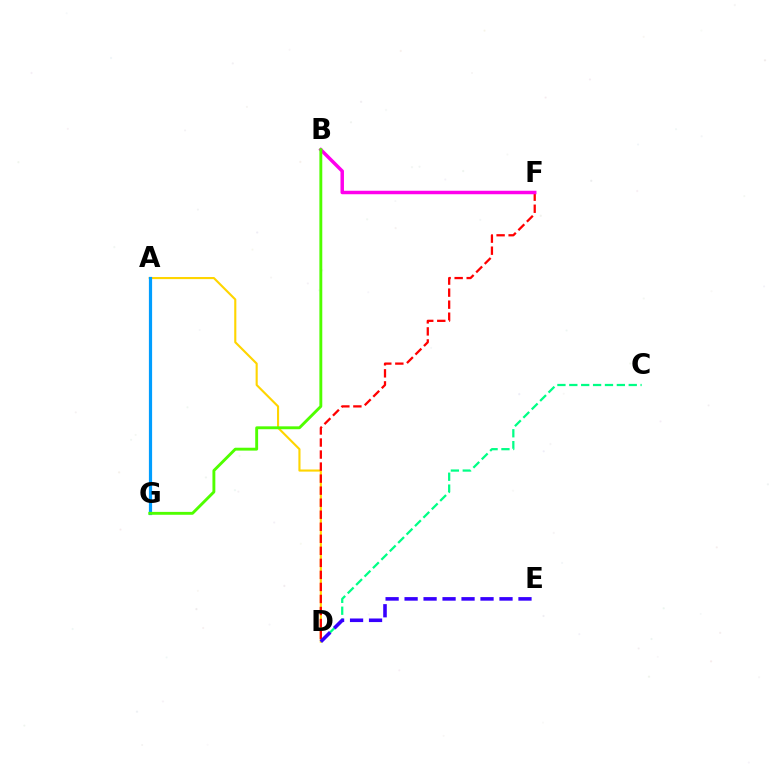{('A', 'D'): [{'color': '#ffd500', 'line_style': 'solid', 'thickness': 1.53}], ('D', 'F'): [{'color': '#ff0000', 'line_style': 'dashed', 'thickness': 1.63}], ('C', 'D'): [{'color': '#00ff86', 'line_style': 'dashed', 'thickness': 1.61}], ('A', 'G'): [{'color': '#009eff', 'line_style': 'solid', 'thickness': 2.3}], ('B', 'F'): [{'color': '#ff00ed', 'line_style': 'solid', 'thickness': 2.5}], ('B', 'G'): [{'color': '#4fff00', 'line_style': 'solid', 'thickness': 2.08}], ('D', 'E'): [{'color': '#3700ff', 'line_style': 'dashed', 'thickness': 2.58}]}